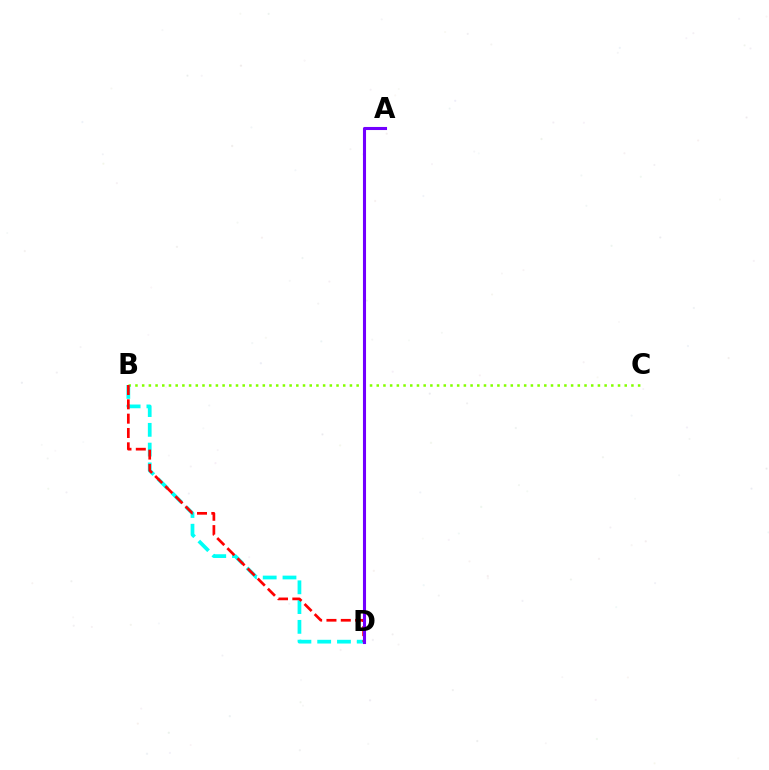{('B', 'C'): [{'color': '#84ff00', 'line_style': 'dotted', 'thickness': 1.82}], ('B', 'D'): [{'color': '#00fff6', 'line_style': 'dashed', 'thickness': 2.69}, {'color': '#ff0000', 'line_style': 'dashed', 'thickness': 1.95}], ('A', 'D'): [{'color': '#7200ff', 'line_style': 'solid', 'thickness': 2.22}]}